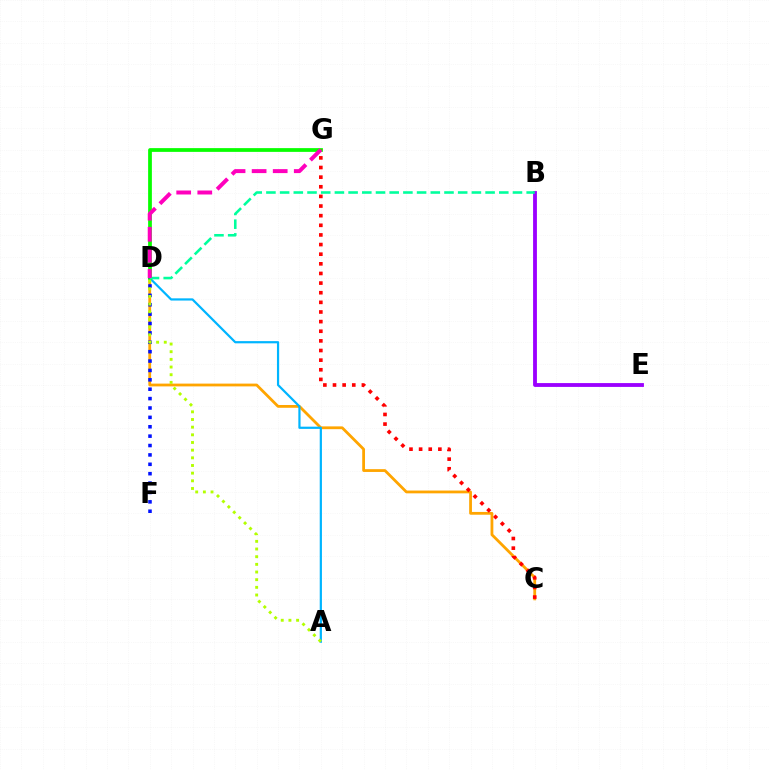{('C', 'D'): [{'color': '#ffa500', 'line_style': 'solid', 'thickness': 2.01}], ('A', 'D'): [{'color': '#00b5ff', 'line_style': 'solid', 'thickness': 1.59}, {'color': '#b3ff00', 'line_style': 'dotted', 'thickness': 2.08}], ('D', 'G'): [{'color': '#08ff00', 'line_style': 'solid', 'thickness': 2.7}, {'color': '#ff00bd', 'line_style': 'dashed', 'thickness': 2.86}], ('D', 'F'): [{'color': '#0010ff', 'line_style': 'dotted', 'thickness': 2.55}], ('B', 'E'): [{'color': '#9b00ff', 'line_style': 'solid', 'thickness': 2.75}], ('C', 'G'): [{'color': '#ff0000', 'line_style': 'dotted', 'thickness': 2.62}], ('B', 'D'): [{'color': '#00ff9d', 'line_style': 'dashed', 'thickness': 1.86}]}